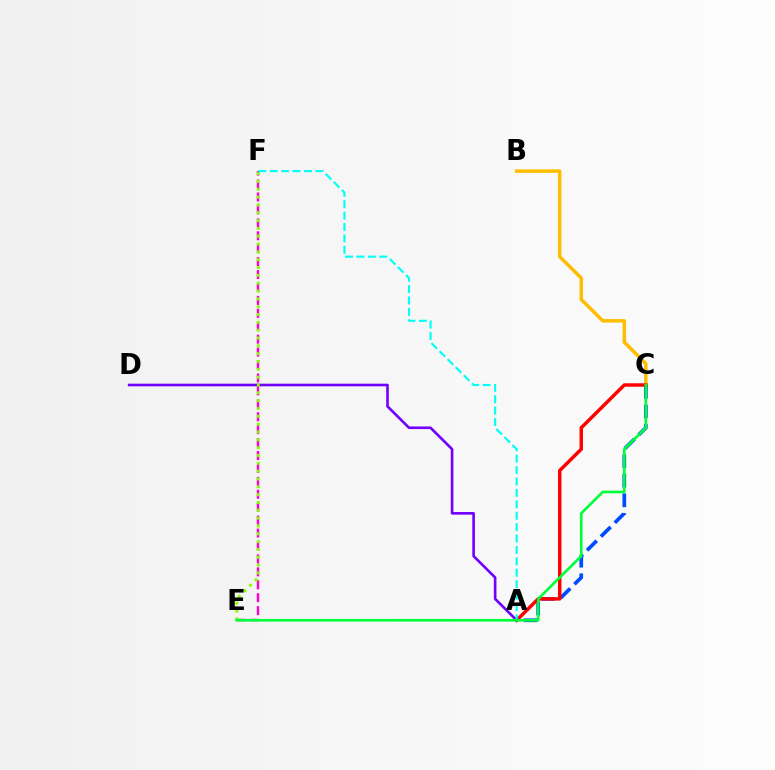{('B', 'C'): [{'color': '#ffbd00', 'line_style': 'solid', 'thickness': 2.51}], ('A', 'C'): [{'color': '#004bff', 'line_style': 'dashed', 'thickness': 2.66}, {'color': '#ff0000', 'line_style': 'solid', 'thickness': 2.49}], ('E', 'F'): [{'color': '#ff00cf', 'line_style': 'dashed', 'thickness': 1.76}, {'color': '#84ff00', 'line_style': 'dotted', 'thickness': 2.13}], ('A', 'D'): [{'color': '#7200ff', 'line_style': 'solid', 'thickness': 1.89}], ('A', 'F'): [{'color': '#00fff6', 'line_style': 'dashed', 'thickness': 1.55}], ('C', 'E'): [{'color': '#00ff39', 'line_style': 'solid', 'thickness': 1.92}]}